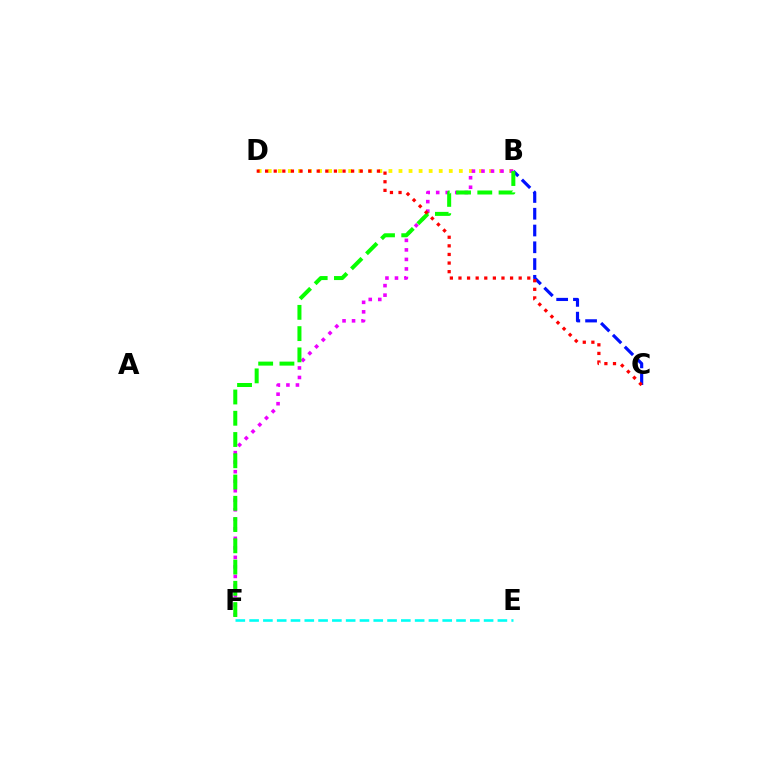{('B', 'D'): [{'color': '#fcf500', 'line_style': 'dotted', 'thickness': 2.73}], ('B', 'C'): [{'color': '#0010ff', 'line_style': 'dashed', 'thickness': 2.28}], ('B', 'F'): [{'color': '#ee00ff', 'line_style': 'dotted', 'thickness': 2.59}, {'color': '#08ff00', 'line_style': 'dashed', 'thickness': 2.89}], ('E', 'F'): [{'color': '#00fff6', 'line_style': 'dashed', 'thickness': 1.87}], ('C', 'D'): [{'color': '#ff0000', 'line_style': 'dotted', 'thickness': 2.34}]}